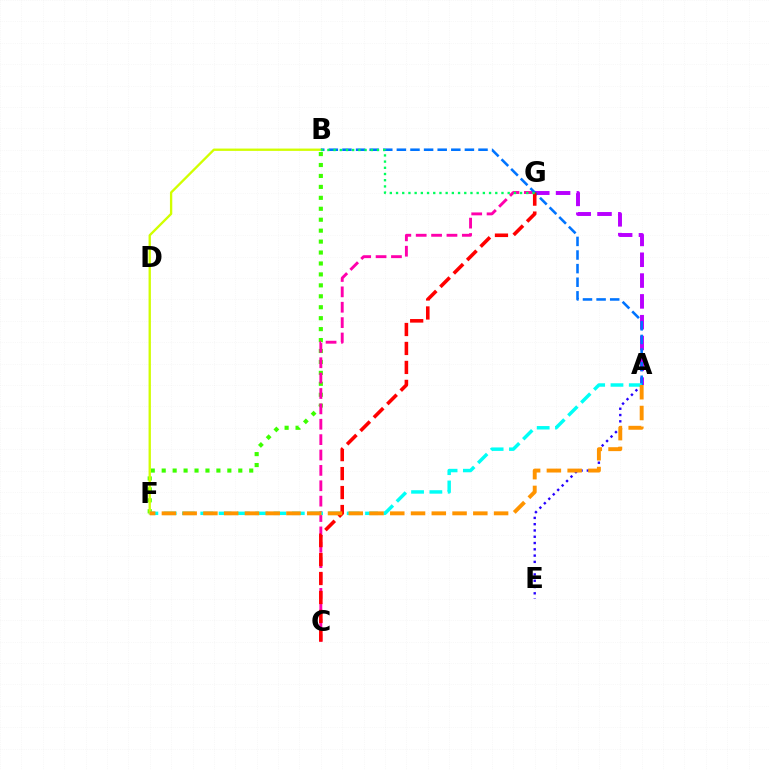{('A', 'G'): [{'color': '#b900ff', 'line_style': 'dashed', 'thickness': 2.83}], ('B', 'F'): [{'color': '#3dff00', 'line_style': 'dotted', 'thickness': 2.97}, {'color': '#d1ff00', 'line_style': 'solid', 'thickness': 1.68}], ('A', 'E'): [{'color': '#2500ff', 'line_style': 'dotted', 'thickness': 1.71}], ('C', 'G'): [{'color': '#ff00ac', 'line_style': 'dashed', 'thickness': 2.09}, {'color': '#ff0000', 'line_style': 'dashed', 'thickness': 2.58}], ('A', 'B'): [{'color': '#0074ff', 'line_style': 'dashed', 'thickness': 1.85}], ('A', 'F'): [{'color': '#00fff6', 'line_style': 'dashed', 'thickness': 2.49}, {'color': '#ff9400', 'line_style': 'dashed', 'thickness': 2.82}], ('B', 'G'): [{'color': '#00ff5c', 'line_style': 'dotted', 'thickness': 1.69}]}